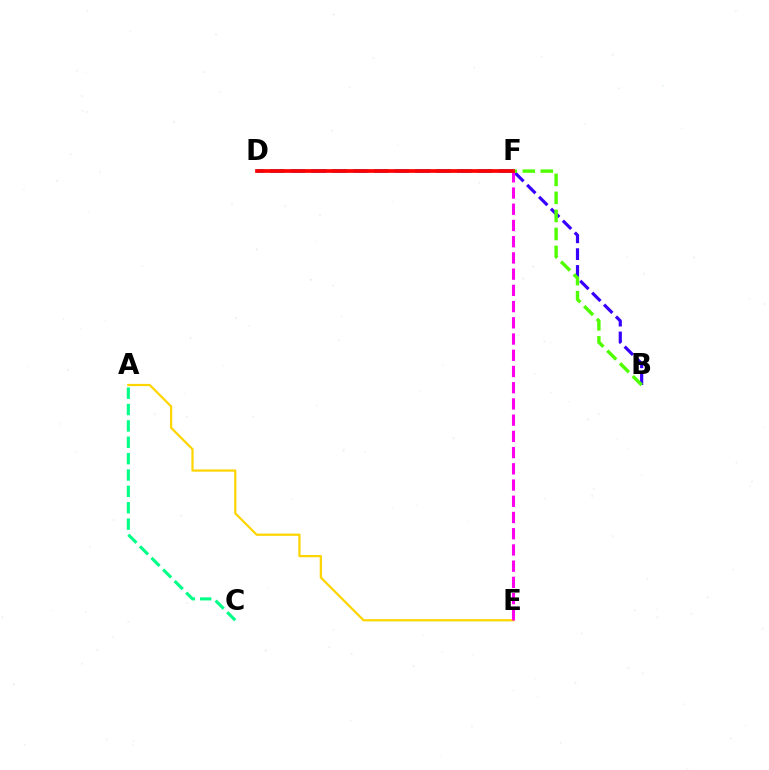{('A', 'C'): [{'color': '#00ff86', 'line_style': 'dashed', 'thickness': 2.22}], ('A', 'E'): [{'color': '#ffd500', 'line_style': 'solid', 'thickness': 1.61}], ('B', 'F'): [{'color': '#3700ff', 'line_style': 'dashed', 'thickness': 2.29}, {'color': '#4fff00', 'line_style': 'dashed', 'thickness': 2.45}], ('E', 'F'): [{'color': '#ff00ed', 'line_style': 'dashed', 'thickness': 2.2}], ('D', 'F'): [{'color': '#009eff', 'line_style': 'dashed', 'thickness': 2.82}, {'color': '#ff0000', 'line_style': 'solid', 'thickness': 2.67}]}